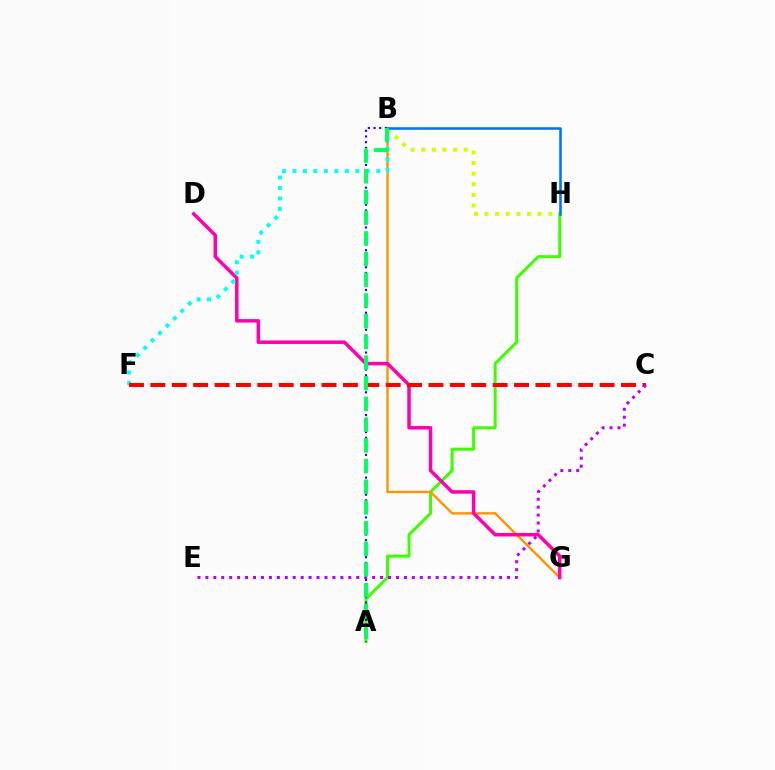{('A', 'H'): [{'color': '#3dff00', 'line_style': 'solid', 'thickness': 2.17}], ('B', 'G'): [{'color': '#ff9400', 'line_style': 'solid', 'thickness': 1.72}], ('A', 'B'): [{'color': '#2500ff', 'line_style': 'dotted', 'thickness': 1.54}, {'color': '#00ff5c', 'line_style': 'dashed', 'thickness': 2.81}], ('D', 'G'): [{'color': '#ff00ac', 'line_style': 'solid', 'thickness': 2.52}], ('B', 'H'): [{'color': '#d1ff00', 'line_style': 'dotted', 'thickness': 2.89}, {'color': '#0074ff', 'line_style': 'solid', 'thickness': 1.86}], ('B', 'F'): [{'color': '#00fff6', 'line_style': 'dotted', 'thickness': 2.85}], ('C', 'F'): [{'color': '#ff0000', 'line_style': 'dashed', 'thickness': 2.91}], ('C', 'E'): [{'color': '#b900ff', 'line_style': 'dotted', 'thickness': 2.16}]}